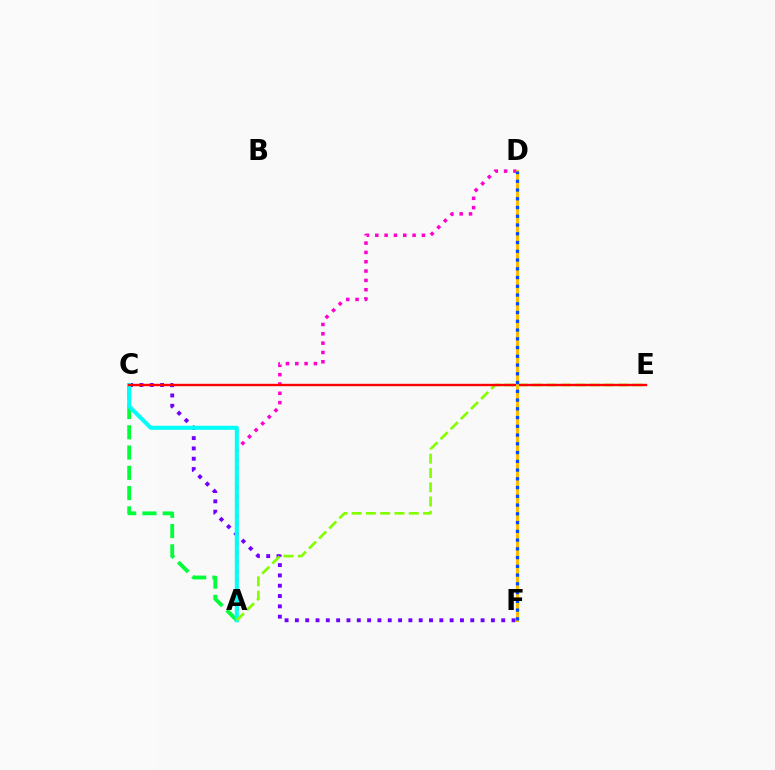{('A', 'C'): [{'color': '#00ff39', 'line_style': 'dashed', 'thickness': 2.75}, {'color': '#00fff6', 'line_style': 'solid', 'thickness': 2.92}], ('C', 'F'): [{'color': '#7200ff', 'line_style': 'dotted', 'thickness': 2.8}], ('A', 'D'): [{'color': '#ff00cf', 'line_style': 'dotted', 'thickness': 2.53}], ('A', 'E'): [{'color': '#84ff00', 'line_style': 'dashed', 'thickness': 1.94}], ('C', 'E'): [{'color': '#ff0000', 'line_style': 'solid', 'thickness': 1.71}], ('D', 'F'): [{'color': '#ffbd00', 'line_style': 'solid', 'thickness': 2.15}, {'color': '#004bff', 'line_style': 'dotted', 'thickness': 2.38}]}